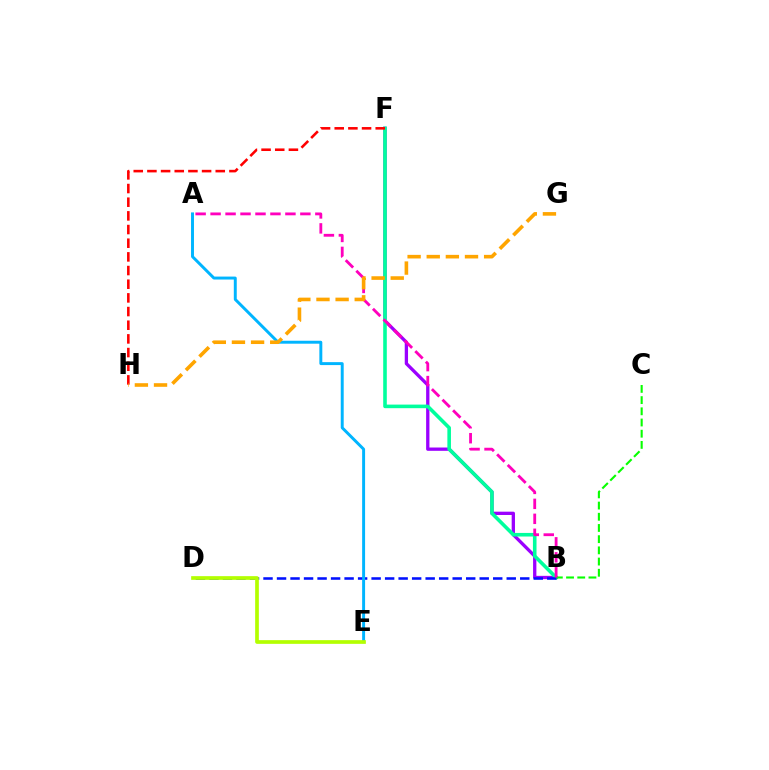{('B', 'F'): [{'color': '#9b00ff', 'line_style': 'solid', 'thickness': 2.38}, {'color': '#00ff9d', 'line_style': 'solid', 'thickness': 2.59}], ('F', 'H'): [{'color': '#ff0000', 'line_style': 'dashed', 'thickness': 1.86}], ('B', 'C'): [{'color': '#08ff00', 'line_style': 'dashed', 'thickness': 1.52}], ('B', 'D'): [{'color': '#0010ff', 'line_style': 'dashed', 'thickness': 1.84}], ('A', 'B'): [{'color': '#ff00bd', 'line_style': 'dashed', 'thickness': 2.03}], ('A', 'E'): [{'color': '#00b5ff', 'line_style': 'solid', 'thickness': 2.12}], ('D', 'E'): [{'color': '#b3ff00', 'line_style': 'solid', 'thickness': 2.66}], ('G', 'H'): [{'color': '#ffa500', 'line_style': 'dashed', 'thickness': 2.6}]}